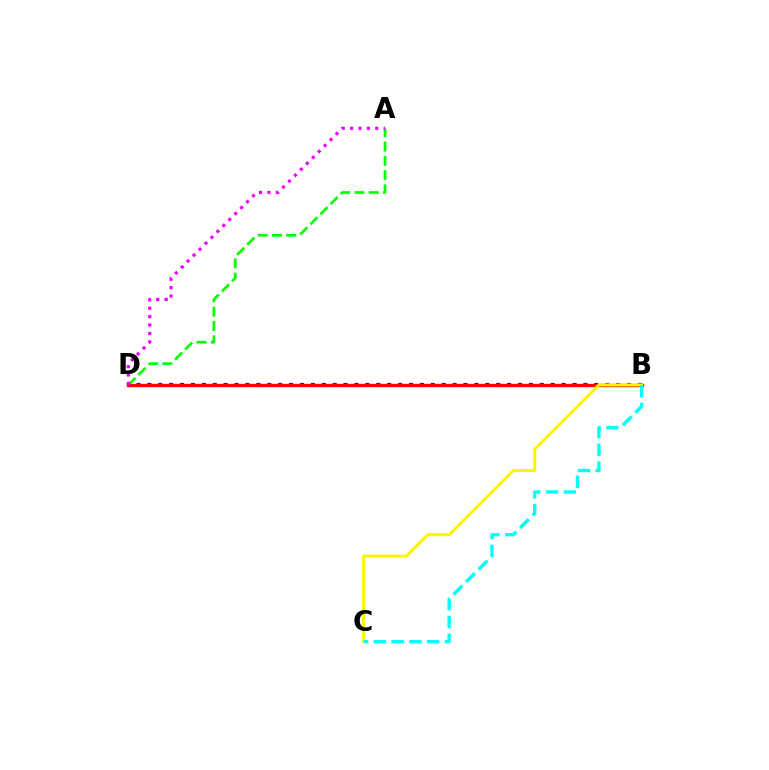{('B', 'D'): [{'color': '#0010ff', 'line_style': 'dotted', 'thickness': 2.96}, {'color': '#ff0000', 'line_style': 'solid', 'thickness': 2.41}], ('A', 'D'): [{'color': '#08ff00', 'line_style': 'dashed', 'thickness': 1.94}, {'color': '#ee00ff', 'line_style': 'dotted', 'thickness': 2.28}], ('B', 'C'): [{'color': '#fcf500', 'line_style': 'solid', 'thickness': 2.17}, {'color': '#00fff6', 'line_style': 'dashed', 'thickness': 2.41}]}